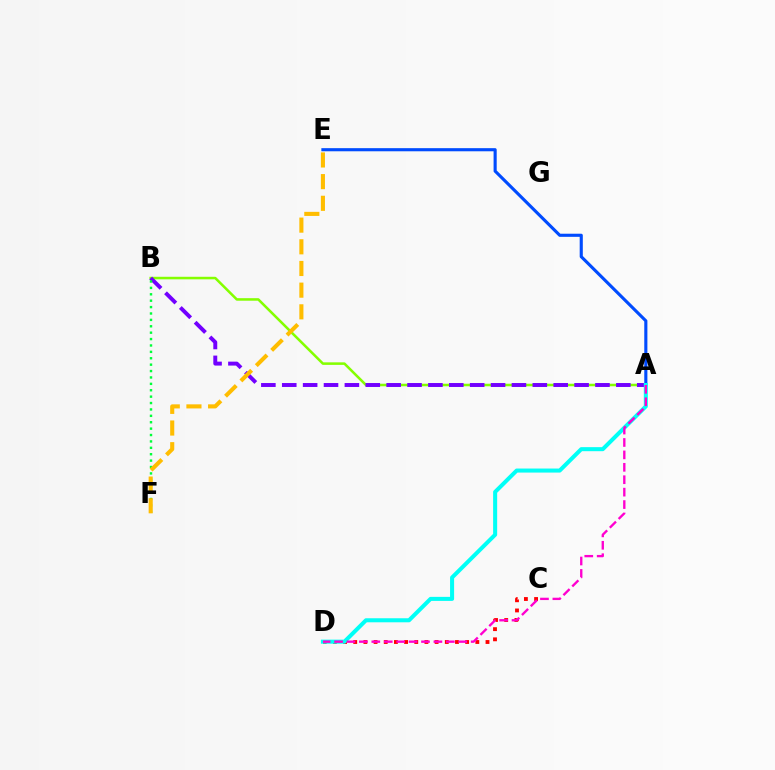{('A', 'E'): [{'color': '#004bff', 'line_style': 'solid', 'thickness': 2.24}], ('A', 'B'): [{'color': '#84ff00', 'line_style': 'solid', 'thickness': 1.83}, {'color': '#7200ff', 'line_style': 'dashed', 'thickness': 2.84}], ('B', 'F'): [{'color': '#00ff39', 'line_style': 'dotted', 'thickness': 1.74}], ('C', 'D'): [{'color': '#ff0000', 'line_style': 'dotted', 'thickness': 2.76}], ('A', 'D'): [{'color': '#00fff6', 'line_style': 'solid', 'thickness': 2.91}, {'color': '#ff00cf', 'line_style': 'dashed', 'thickness': 1.69}], ('E', 'F'): [{'color': '#ffbd00', 'line_style': 'dashed', 'thickness': 2.94}]}